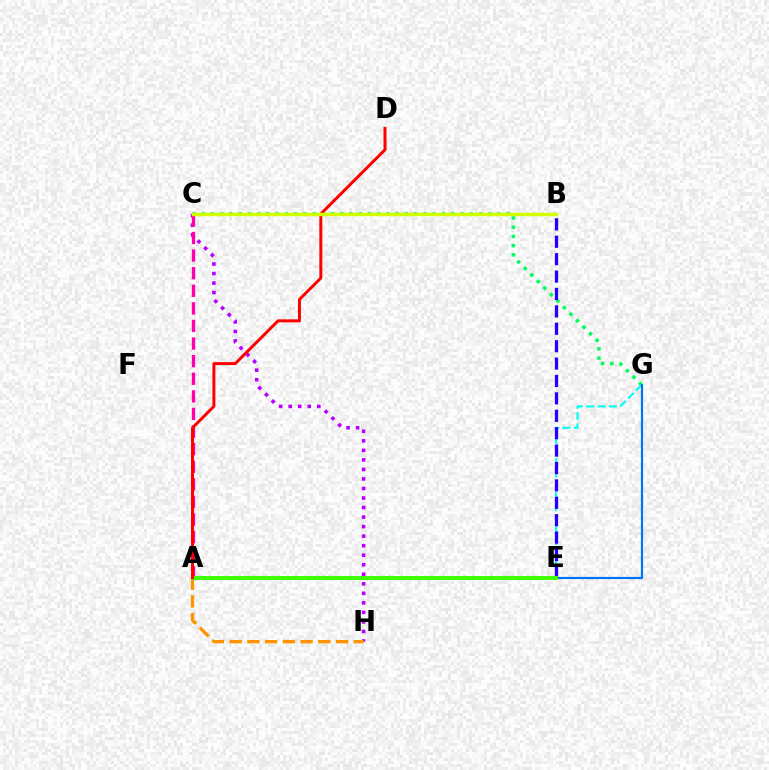{('C', 'H'): [{'color': '#b900ff', 'line_style': 'dotted', 'thickness': 2.59}], ('A', 'H'): [{'color': '#ff9400', 'line_style': 'dashed', 'thickness': 2.41}], ('E', 'G'): [{'color': '#00fff6', 'line_style': 'dashed', 'thickness': 1.53}, {'color': '#0074ff', 'line_style': 'solid', 'thickness': 1.57}], ('C', 'G'): [{'color': '#00ff5c', 'line_style': 'dotted', 'thickness': 2.51}], ('A', 'C'): [{'color': '#ff00ac', 'line_style': 'dashed', 'thickness': 2.39}], ('B', 'E'): [{'color': '#2500ff', 'line_style': 'dashed', 'thickness': 2.36}], ('A', 'E'): [{'color': '#3dff00', 'line_style': 'solid', 'thickness': 2.82}], ('A', 'D'): [{'color': '#ff0000', 'line_style': 'solid', 'thickness': 2.14}], ('B', 'C'): [{'color': '#d1ff00', 'line_style': 'solid', 'thickness': 2.48}]}